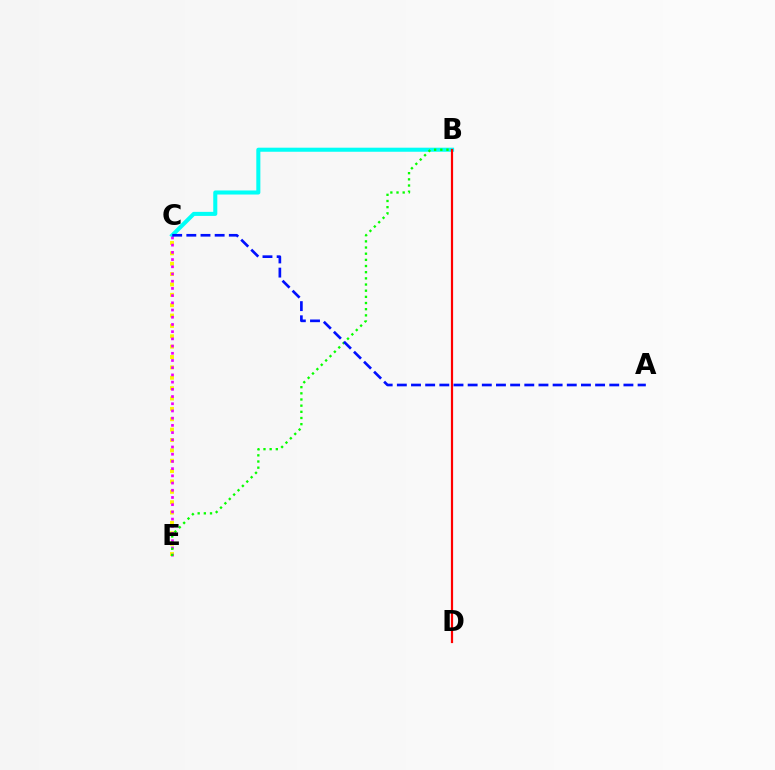{('B', 'C'): [{'color': '#00fff6', 'line_style': 'solid', 'thickness': 2.92}], ('C', 'E'): [{'color': '#fcf500', 'line_style': 'dotted', 'thickness': 2.82}, {'color': '#ee00ff', 'line_style': 'dotted', 'thickness': 1.96}], ('B', 'D'): [{'color': '#ff0000', 'line_style': 'solid', 'thickness': 1.59}], ('B', 'E'): [{'color': '#08ff00', 'line_style': 'dotted', 'thickness': 1.68}], ('A', 'C'): [{'color': '#0010ff', 'line_style': 'dashed', 'thickness': 1.92}]}